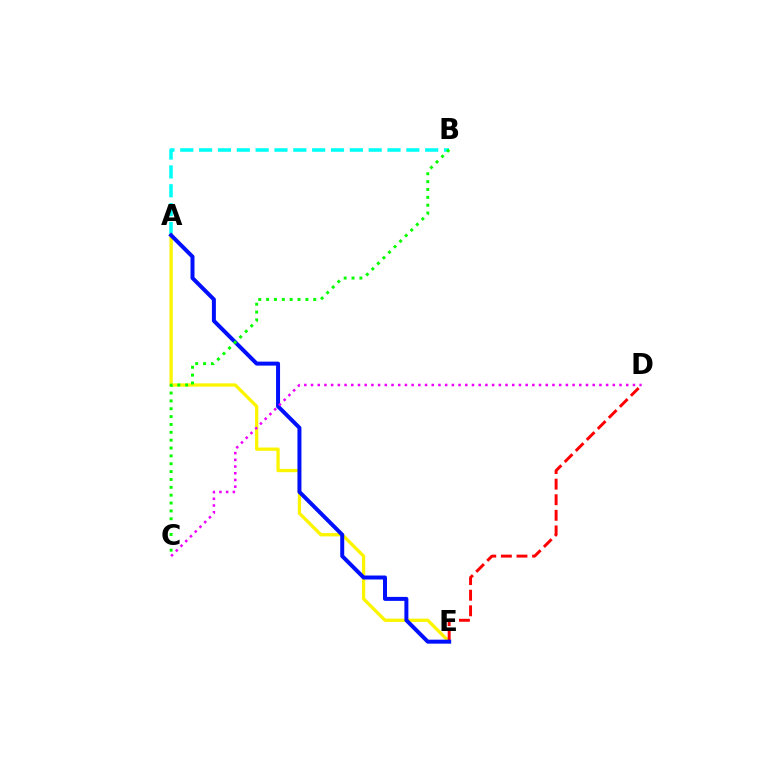{('A', 'B'): [{'color': '#00fff6', 'line_style': 'dashed', 'thickness': 2.56}], ('A', 'E'): [{'color': '#fcf500', 'line_style': 'solid', 'thickness': 2.36}, {'color': '#0010ff', 'line_style': 'solid', 'thickness': 2.87}], ('D', 'E'): [{'color': '#ff0000', 'line_style': 'dashed', 'thickness': 2.12}], ('B', 'C'): [{'color': '#08ff00', 'line_style': 'dotted', 'thickness': 2.13}], ('C', 'D'): [{'color': '#ee00ff', 'line_style': 'dotted', 'thickness': 1.82}]}